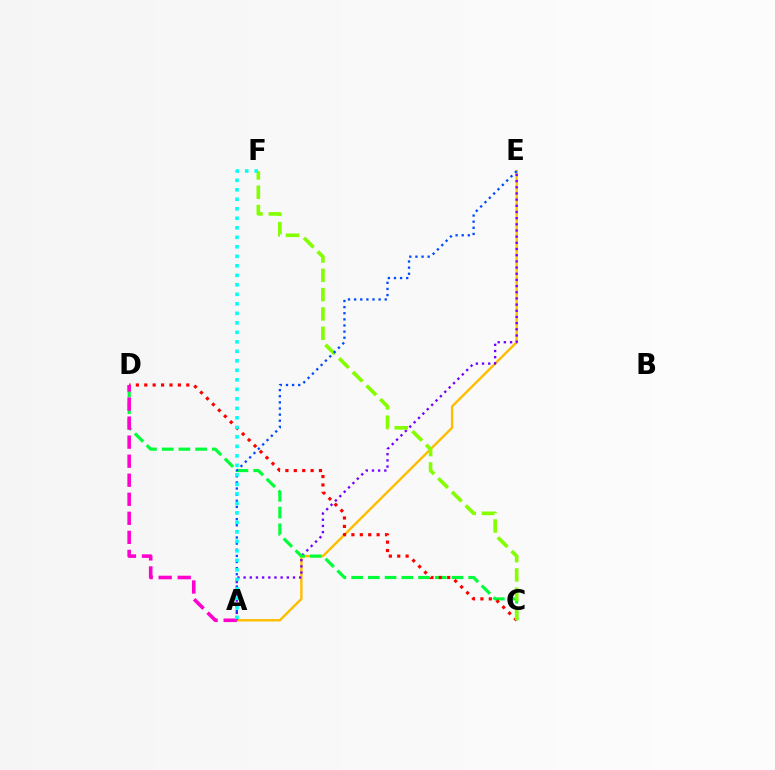{('A', 'E'): [{'color': '#ffbd00', 'line_style': 'solid', 'thickness': 1.72}, {'color': '#7200ff', 'line_style': 'dotted', 'thickness': 1.68}, {'color': '#004bff', 'line_style': 'dotted', 'thickness': 1.66}], ('C', 'D'): [{'color': '#00ff39', 'line_style': 'dashed', 'thickness': 2.27}, {'color': '#ff0000', 'line_style': 'dotted', 'thickness': 2.28}], ('A', 'D'): [{'color': '#ff00cf', 'line_style': 'dashed', 'thickness': 2.59}], ('C', 'F'): [{'color': '#84ff00', 'line_style': 'dashed', 'thickness': 2.62}], ('A', 'F'): [{'color': '#00fff6', 'line_style': 'dotted', 'thickness': 2.58}]}